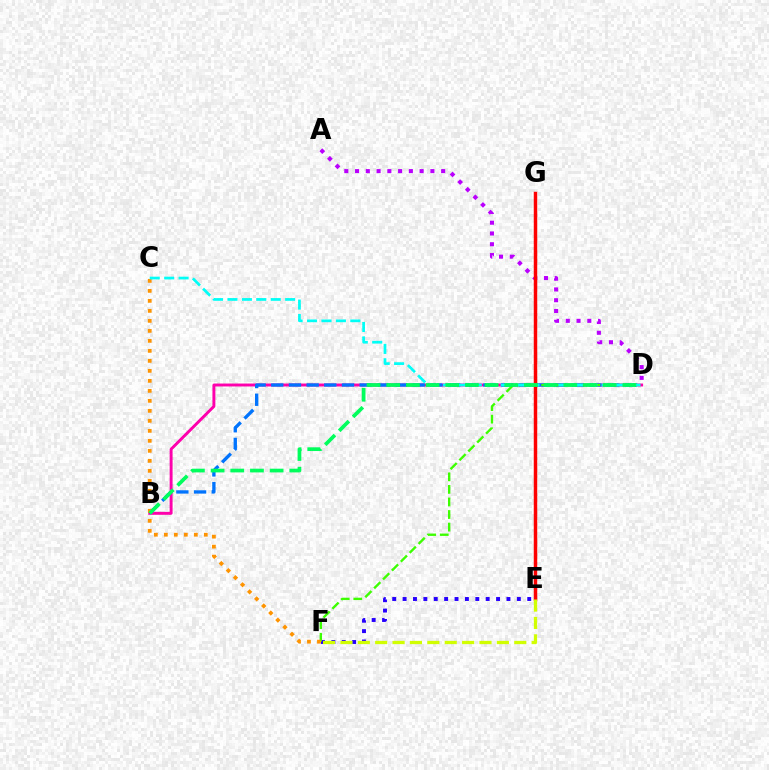{('B', 'D'): [{'color': '#ff00ac', 'line_style': 'solid', 'thickness': 2.11}, {'color': '#0074ff', 'line_style': 'dashed', 'thickness': 2.4}, {'color': '#00ff5c', 'line_style': 'dashed', 'thickness': 2.67}], ('E', 'F'): [{'color': '#2500ff', 'line_style': 'dotted', 'thickness': 2.82}, {'color': '#d1ff00', 'line_style': 'dashed', 'thickness': 2.36}], ('A', 'D'): [{'color': '#b900ff', 'line_style': 'dotted', 'thickness': 2.92}], ('D', 'F'): [{'color': '#3dff00', 'line_style': 'dashed', 'thickness': 1.71}], ('C', 'F'): [{'color': '#ff9400', 'line_style': 'dotted', 'thickness': 2.72}], ('E', 'G'): [{'color': '#ff0000', 'line_style': 'solid', 'thickness': 2.5}], ('C', 'D'): [{'color': '#00fff6', 'line_style': 'dashed', 'thickness': 1.96}]}